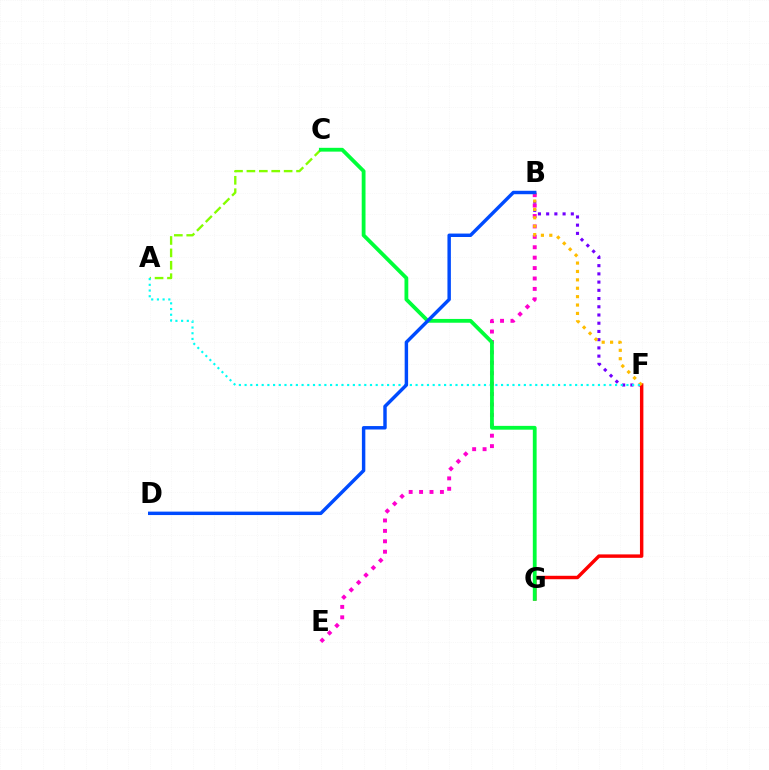{('B', 'F'): [{'color': '#7200ff', 'line_style': 'dotted', 'thickness': 2.23}, {'color': '#ffbd00', 'line_style': 'dotted', 'thickness': 2.28}], ('A', 'C'): [{'color': '#84ff00', 'line_style': 'dashed', 'thickness': 1.69}], ('F', 'G'): [{'color': '#ff0000', 'line_style': 'solid', 'thickness': 2.47}], ('B', 'E'): [{'color': '#ff00cf', 'line_style': 'dotted', 'thickness': 2.83}], ('A', 'F'): [{'color': '#00fff6', 'line_style': 'dotted', 'thickness': 1.55}], ('C', 'G'): [{'color': '#00ff39', 'line_style': 'solid', 'thickness': 2.74}], ('B', 'D'): [{'color': '#004bff', 'line_style': 'solid', 'thickness': 2.48}]}